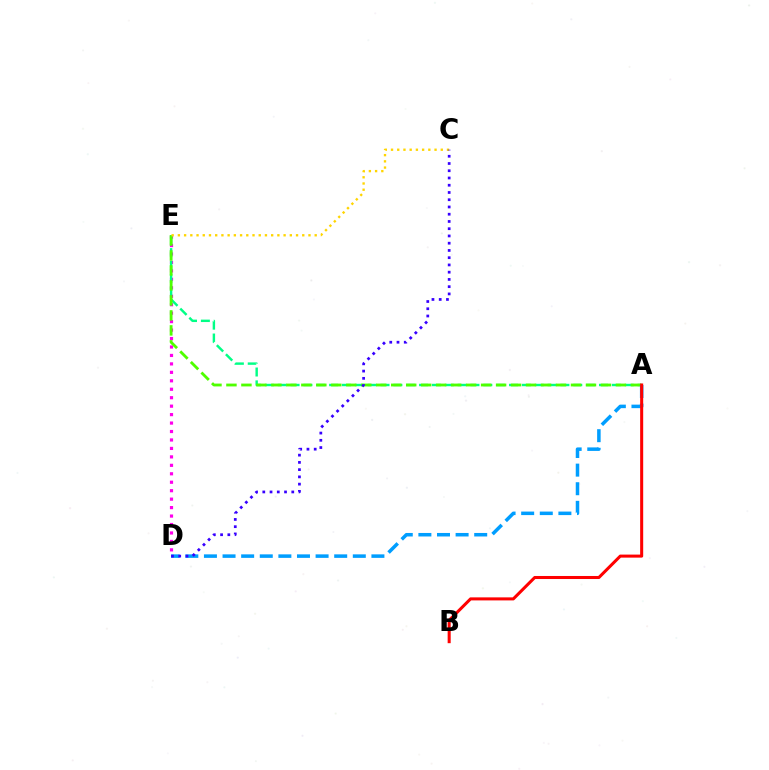{('D', 'E'): [{'color': '#ff00ed', 'line_style': 'dotted', 'thickness': 2.3}], ('A', 'E'): [{'color': '#00ff86', 'line_style': 'dashed', 'thickness': 1.75}, {'color': '#4fff00', 'line_style': 'dashed', 'thickness': 2.04}], ('C', 'E'): [{'color': '#ffd500', 'line_style': 'dotted', 'thickness': 1.69}], ('A', 'D'): [{'color': '#009eff', 'line_style': 'dashed', 'thickness': 2.53}], ('C', 'D'): [{'color': '#3700ff', 'line_style': 'dotted', 'thickness': 1.97}], ('A', 'B'): [{'color': '#ff0000', 'line_style': 'solid', 'thickness': 2.19}]}